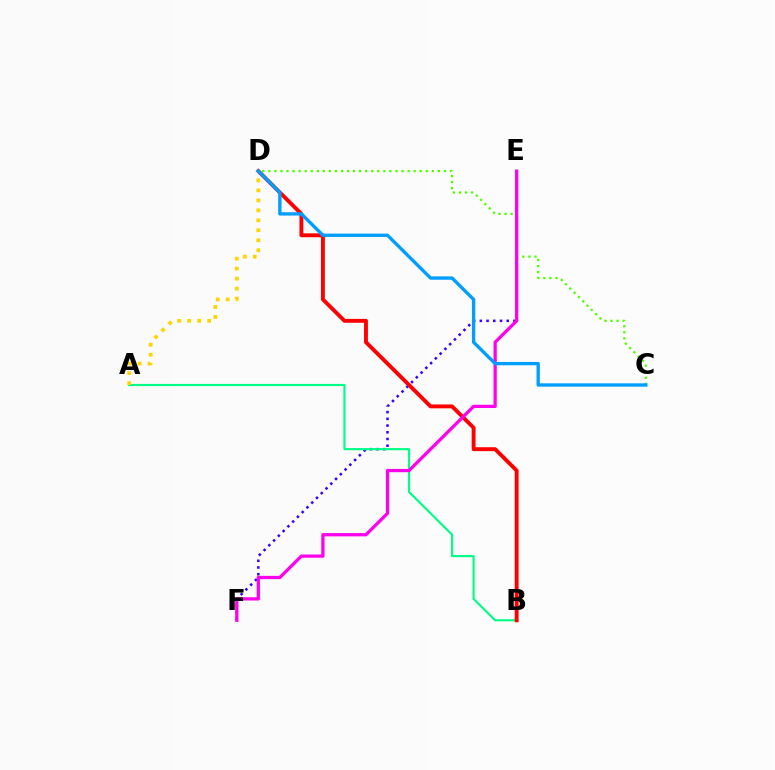{('E', 'F'): [{'color': '#3700ff', 'line_style': 'dotted', 'thickness': 1.83}, {'color': '#ff00ed', 'line_style': 'solid', 'thickness': 2.35}], ('A', 'B'): [{'color': '#00ff86', 'line_style': 'solid', 'thickness': 1.55}], ('B', 'D'): [{'color': '#ff0000', 'line_style': 'solid', 'thickness': 2.79}], ('A', 'D'): [{'color': '#ffd500', 'line_style': 'dotted', 'thickness': 2.71}], ('C', 'D'): [{'color': '#4fff00', 'line_style': 'dotted', 'thickness': 1.65}, {'color': '#009eff', 'line_style': 'solid', 'thickness': 2.41}]}